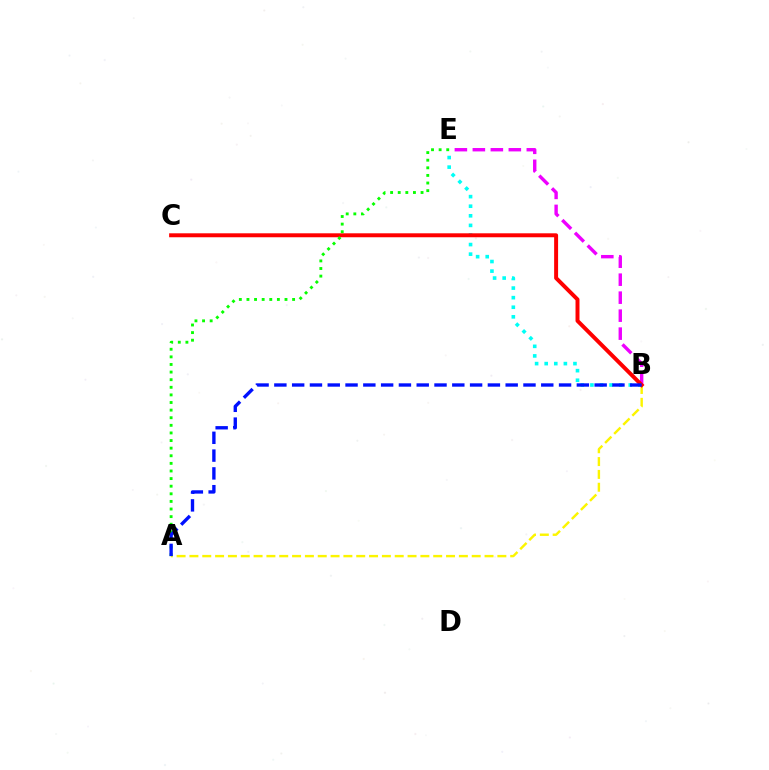{('B', 'E'): [{'color': '#00fff6', 'line_style': 'dotted', 'thickness': 2.6}, {'color': '#ee00ff', 'line_style': 'dashed', 'thickness': 2.44}], ('A', 'B'): [{'color': '#fcf500', 'line_style': 'dashed', 'thickness': 1.74}, {'color': '#0010ff', 'line_style': 'dashed', 'thickness': 2.42}], ('B', 'C'): [{'color': '#ff0000', 'line_style': 'solid', 'thickness': 2.85}], ('A', 'E'): [{'color': '#08ff00', 'line_style': 'dotted', 'thickness': 2.07}]}